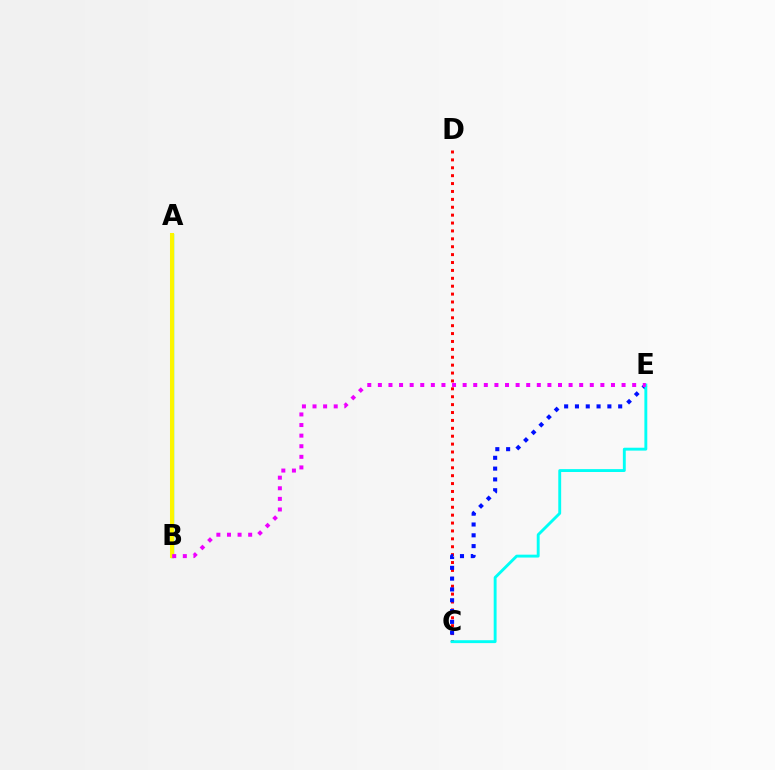{('C', 'D'): [{'color': '#ff0000', 'line_style': 'dotted', 'thickness': 2.15}], ('C', 'E'): [{'color': '#0010ff', 'line_style': 'dotted', 'thickness': 2.94}, {'color': '#00fff6', 'line_style': 'solid', 'thickness': 2.08}], ('A', 'B'): [{'color': '#08ff00', 'line_style': 'solid', 'thickness': 2.37}, {'color': '#fcf500', 'line_style': 'solid', 'thickness': 2.91}], ('B', 'E'): [{'color': '#ee00ff', 'line_style': 'dotted', 'thickness': 2.88}]}